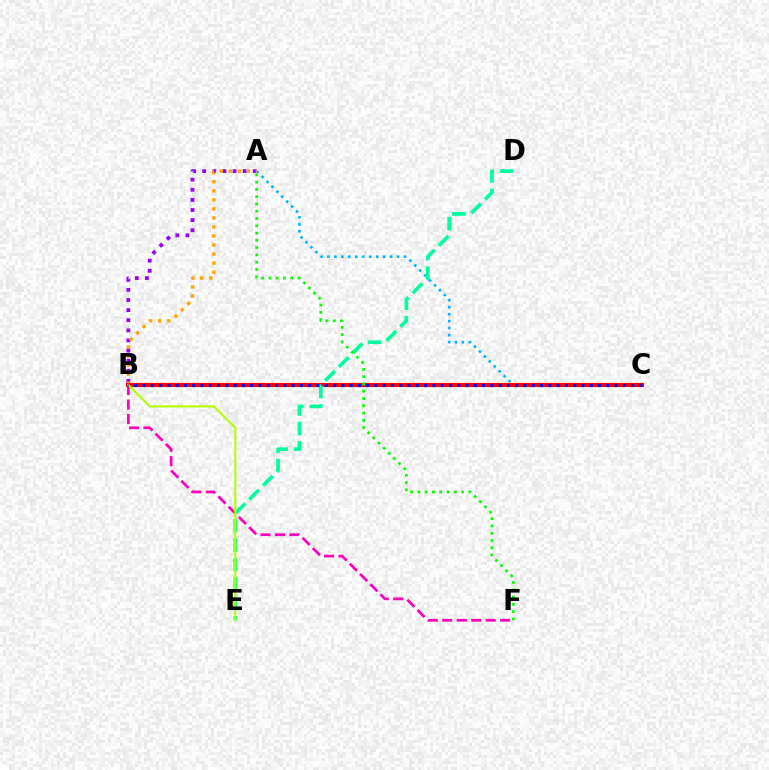{('A', 'C'): [{'color': '#00b5ff', 'line_style': 'dotted', 'thickness': 1.89}], ('A', 'B'): [{'color': '#9b00ff', 'line_style': 'dotted', 'thickness': 2.75}, {'color': '#ffa500', 'line_style': 'dotted', 'thickness': 2.45}], ('B', 'F'): [{'color': '#ff00bd', 'line_style': 'dashed', 'thickness': 1.97}], ('B', 'C'): [{'color': '#ff0000', 'line_style': 'solid', 'thickness': 2.96}, {'color': '#0010ff', 'line_style': 'dotted', 'thickness': 2.25}], ('D', 'E'): [{'color': '#00ff9d', 'line_style': 'dashed', 'thickness': 2.64}], ('B', 'E'): [{'color': '#b3ff00', 'line_style': 'solid', 'thickness': 1.52}], ('A', 'F'): [{'color': '#08ff00', 'line_style': 'dotted', 'thickness': 1.98}]}